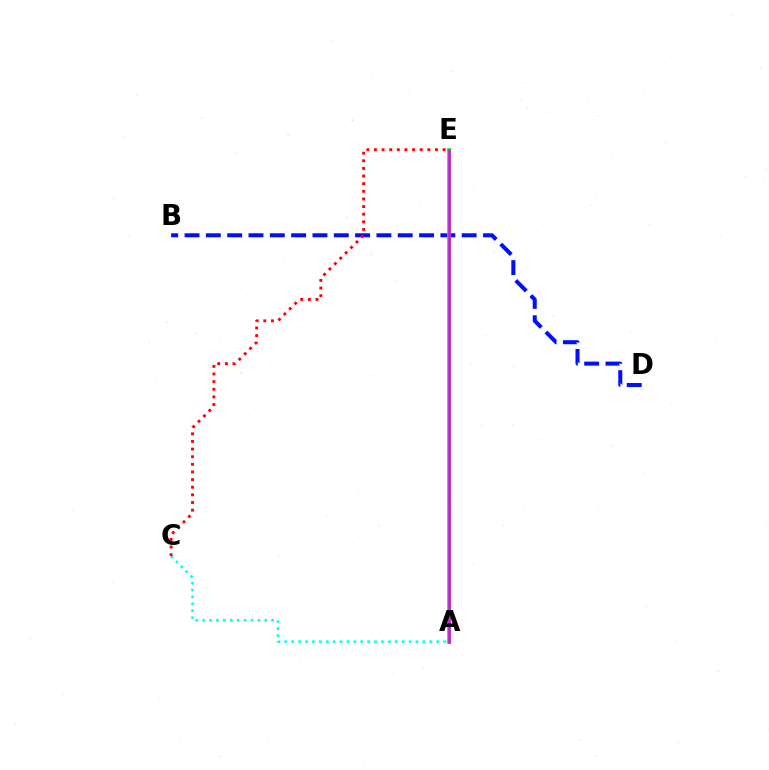{('A', 'E'): [{'color': '#fcf500', 'line_style': 'dotted', 'thickness': 1.76}, {'color': '#08ff00', 'line_style': 'solid', 'thickness': 2.72}, {'color': '#ee00ff', 'line_style': 'solid', 'thickness': 1.84}], ('A', 'C'): [{'color': '#00fff6', 'line_style': 'dotted', 'thickness': 1.88}], ('B', 'D'): [{'color': '#0010ff', 'line_style': 'dashed', 'thickness': 2.9}], ('C', 'E'): [{'color': '#ff0000', 'line_style': 'dotted', 'thickness': 2.07}]}